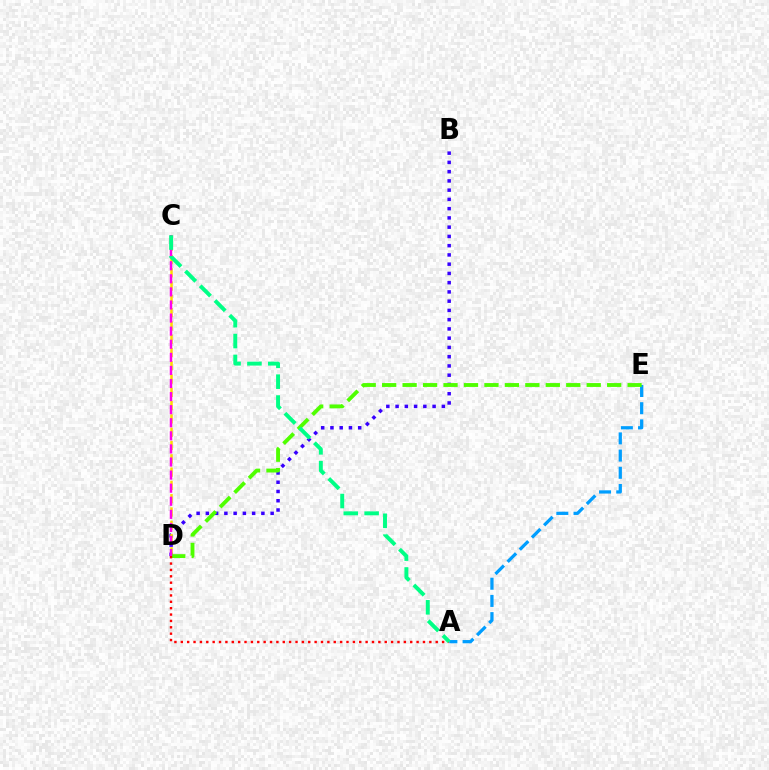{('B', 'D'): [{'color': '#3700ff', 'line_style': 'dotted', 'thickness': 2.51}], ('A', 'E'): [{'color': '#009eff', 'line_style': 'dashed', 'thickness': 2.34}], ('C', 'D'): [{'color': '#ffd500', 'line_style': 'dashed', 'thickness': 1.81}, {'color': '#ff00ed', 'line_style': 'dashed', 'thickness': 1.78}], ('D', 'E'): [{'color': '#4fff00', 'line_style': 'dashed', 'thickness': 2.78}], ('A', 'D'): [{'color': '#ff0000', 'line_style': 'dotted', 'thickness': 1.73}], ('A', 'C'): [{'color': '#00ff86', 'line_style': 'dashed', 'thickness': 2.83}]}